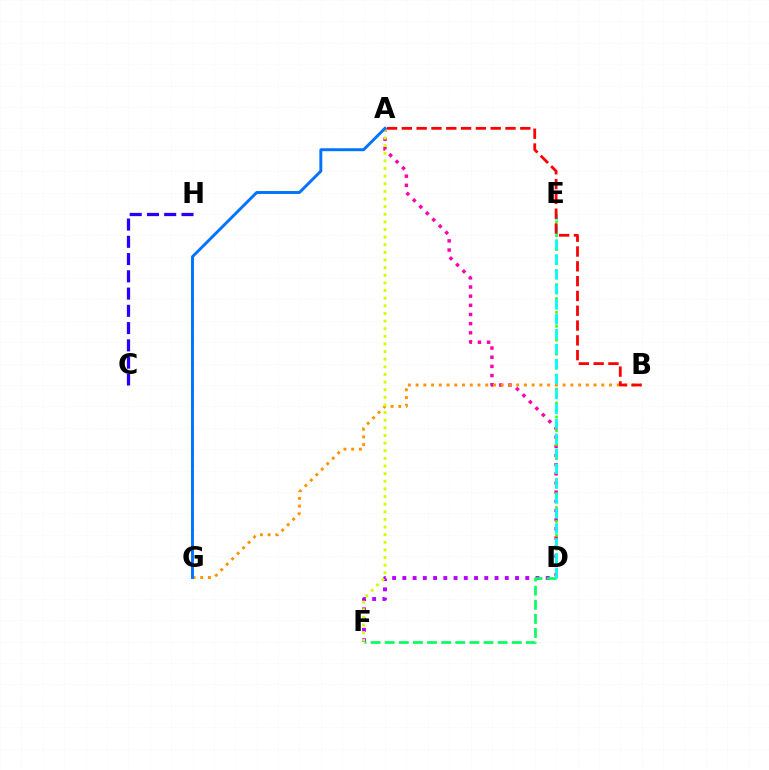{('D', 'F'): [{'color': '#b900ff', 'line_style': 'dotted', 'thickness': 2.78}, {'color': '#00ff5c', 'line_style': 'dashed', 'thickness': 1.92}], ('C', 'H'): [{'color': '#2500ff', 'line_style': 'dashed', 'thickness': 2.34}], ('A', 'D'): [{'color': '#ff00ac', 'line_style': 'dotted', 'thickness': 2.49}], ('B', 'G'): [{'color': '#ff9400', 'line_style': 'dotted', 'thickness': 2.1}], ('D', 'E'): [{'color': '#3dff00', 'line_style': 'dotted', 'thickness': 1.89}, {'color': '#00fff6', 'line_style': 'dashed', 'thickness': 2.03}], ('A', 'F'): [{'color': '#d1ff00', 'line_style': 'dotted', 'thickness': 2.07}], ('A', 'B'): [{'color': '#ff0000', 'line_style': 'dashed', 'thickness': 2.01}], ('A', 'G'): [{'color': '#0074ff', 'line_style': 'solid', 'thickness': 2.11}]}